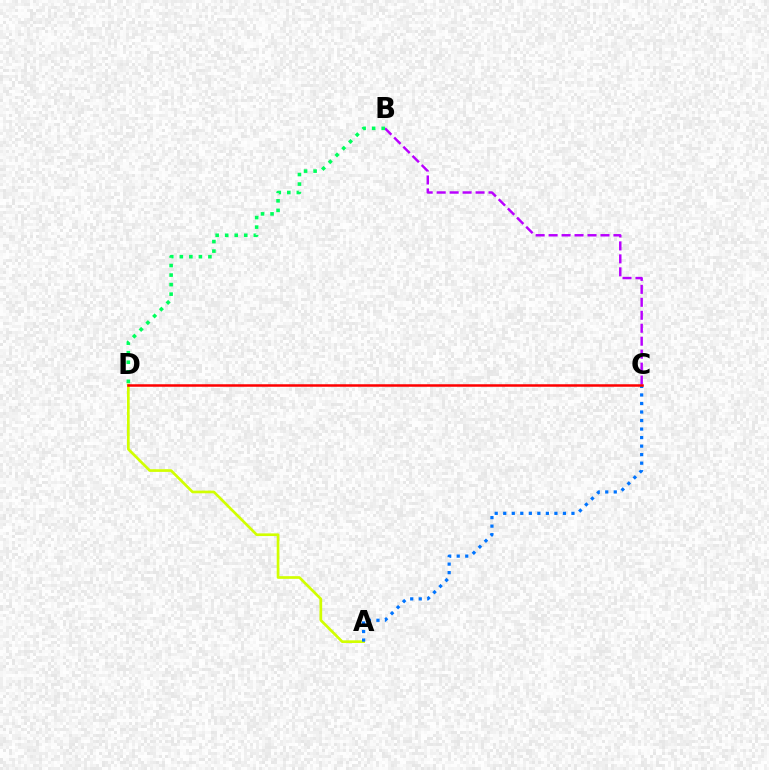{('A', 'D'): [{'color': '#d1ff00', 'line_style': 'solid', 'thickness': 1.93}], ('A', 'C'): [{'color': '#0074ff', 'line_style': 'dotted', 'thickness': 2.32}], ('B', 'C'): [{'color': '#b900ff', 'line_style': 'dashed', 'thickness': 1.76}], ('C', 'D'): [{'color': '#ff0000', 'line_style': 'solid', 'thickness': 1.8}], ('B', 'D'): [{'color': '#00ff5c', 'line_style': 'dotted', 'thickness': 2.59}]}